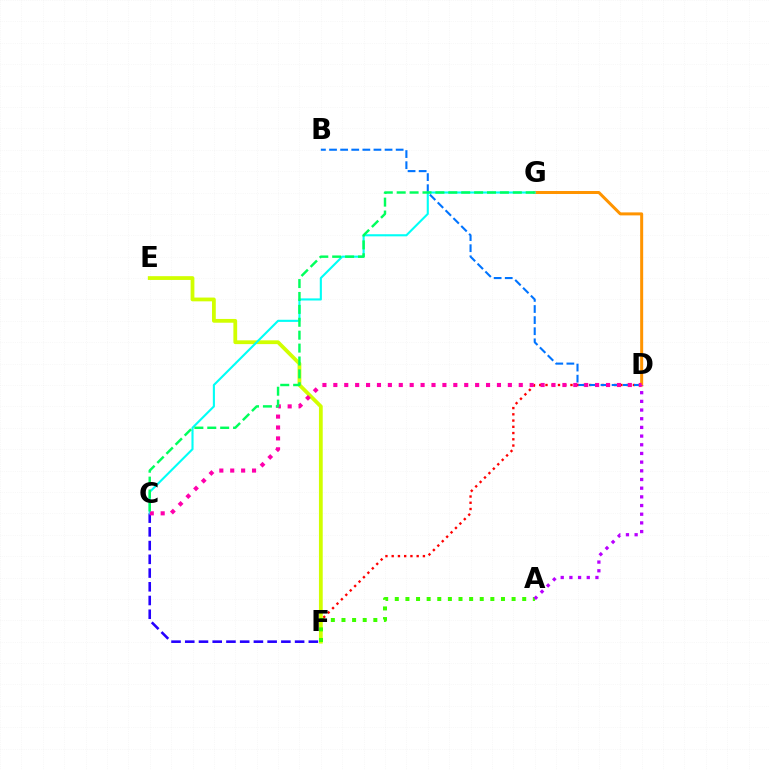{('D', 'F'): [{'color': '#ff0000', 'line_style': 'dotted', 'thickness': 1.7}], ('C', 'F'): [{'color': '#2500ff', 'line_style': 'dashed', 'thickness': 1.87}], ('B', 'D'): [{'color': '#0074ff', 'line_style': 'dashed', 'thickness': 1.51}], ('D', 'G'): [{'color': '#ff9400', 'line_style': 'solid', 'thickness': 2.16}], ('E', 'F'): [{'color': '#d1ff00', 'line_style': 'solid', 'thickness': 2.72}], ('C', 'G'): [{'color': '#00fff6', 'line_style': 'solid', 'thickness': 1.52}, {'color': '#00ff5c', 'line_style': 'dashed', 'thickness': 1.75}], ('A', 'F'): [{'color': '#3dff00', 'line_style': 'dotted', 'thickness': 2.88}], ('C', 'D'): [{'color': '#ff00ac', 'line_style': 'dotted', 'thickness': 2.96}], ('A', 'D'): [{'color': '#b900ff', 'line_style': 'dotted', 'thickness': 2.36}]}